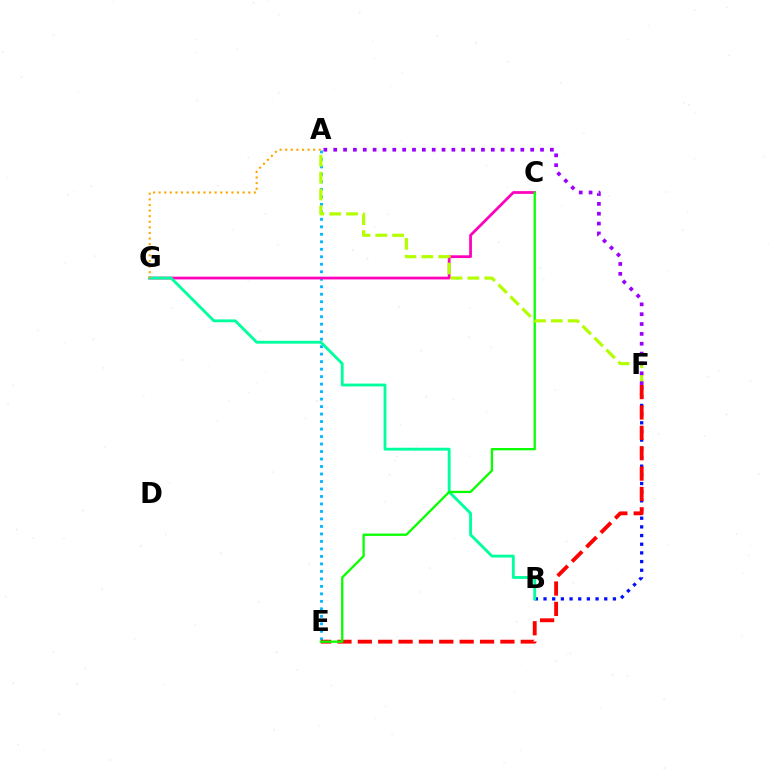{('B', 'F'): [{'color': '#0010ff', 'line_style': 'dotted', 'thickness': 2.36}], ('A', 'E'): [{'color': '#00b5ff', 'line_style': 'dotted', 'thickness': 2.04}], ('C', 'G'): [{'color': '#ff00bd', 'line_style': 'solid', 'thickness': 1.99}], ('E', 'F'): [{'color': '#ff0000', 'line_style': 'dashed', 'thickness': 2.77}], ('B', 'G'): [{'color': '#00ff9d', 'line_style': 'solid', 'thickness': 2.05}], ('C', 'E'): [{'color': '#08ff00', 'line_style': 'solid', 'thickness': 1.65}], ('A', 'F'): [{'color': '#b3ff00', 'line_style': 'dashed', 'thickness': 2.29}, {'color': '#9b00ff', 'line_style': 'dotted', 'thickness': 2.68}], ('A', 'G'): [{'color': '#ffa500', 'line_style': 'dotted', 'thickness': 1.52}]}